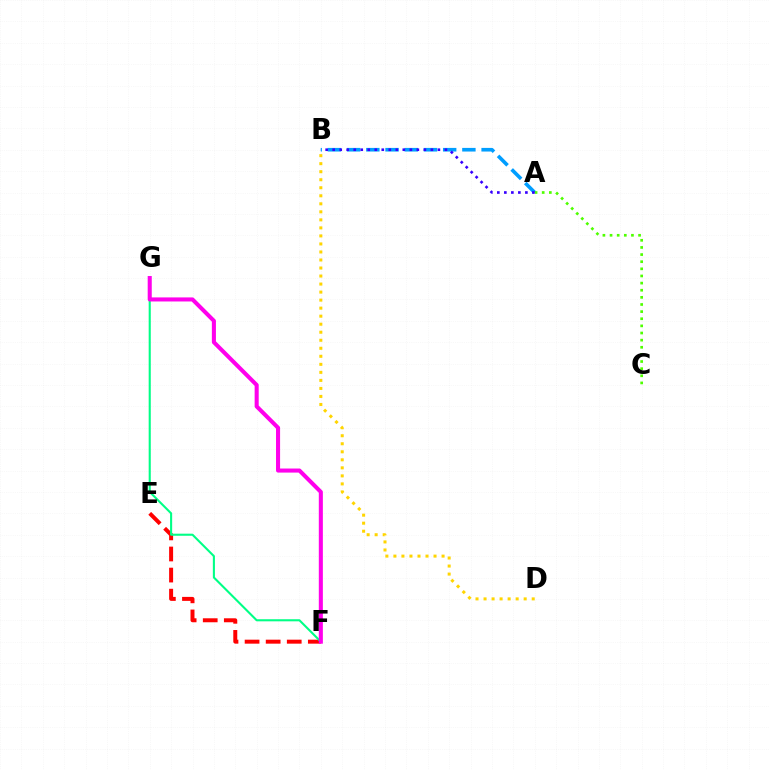{('B', 'D'): [{'color': '#ffd500', 'line_style': 'dotted', 'thickness': 2.18}], ('A', 'B'): [{'color': '#009eff', 'line_style': 'dashed', 'thickness': 2.61}, {'color': '#3700ff', 'line_style': 'dotted', 'thickness': 1.91}], ('E', 'F'): [{'color': '#ff0000', 'line_style': 'dashed', 'thickness': 2.86}], ('A', 'C'): [{'color': '#4fff00', 'line_style': 'dotted', 'thickness': 1.94}], ('F', 'G'): [{'color': '#00ff86', 'line_style': 'solid', 'thickness': 1.51}, {'color': '#ff00ed', 'line_style': 'solid', 'thickness': 2.93}]}